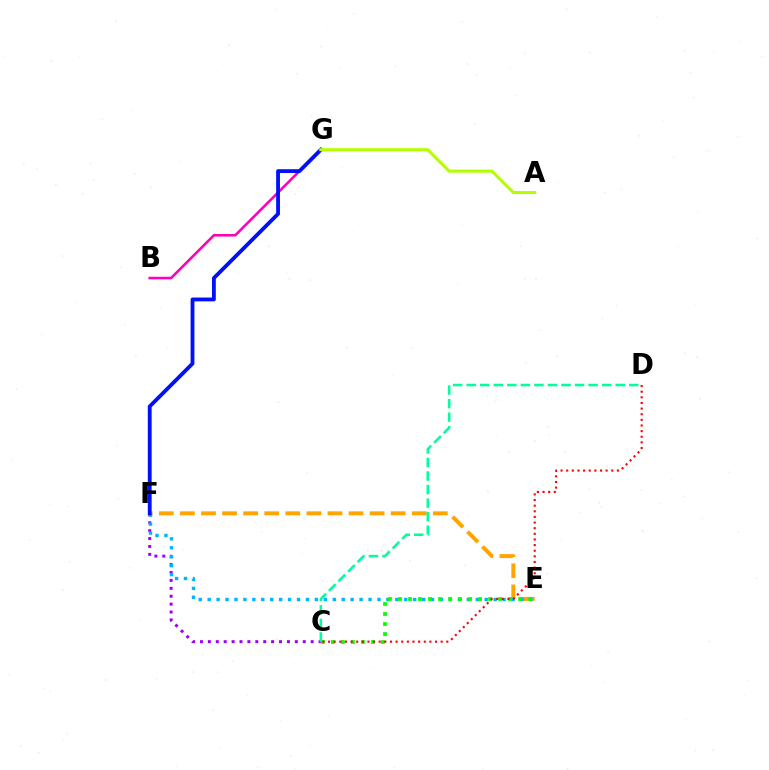{('E', 'F'): [{'color': '#ffa500', 'line_style': 'dashed', 'thickness': 2.86}, {'color': '#00b5ff', 'line_style': 'dotted', 'thickness': 2.43}], ('C', 'F'): [{'color': '#9b00ff', 'line_style': 'dotted', 'thickness': 2.15}], ('B', 'G'): [{'color': '#ff00bd', 'line_style': 'solid', 'thickness': 1.86}], ('C', 'E'): [{'color': '#08ff00', 'line_style': 'dotted', 'thickness': 2.72}], ('F', 'G'): [{'color': '#0010ff', 'line_style': 'solid', 'thickness': 2.75}], ('C', 'D'): [{'color': '#ff0000', 'line_style': 'dotted', 'thickness': 1.53}, {'color': '#00ff9d', 'line_style': 'dashed', 'thickness': 1.84}], ('A', 'G'): [{'color': '#b3ff00', 'line_style': 'solid', 'thickness': 2.2}]}